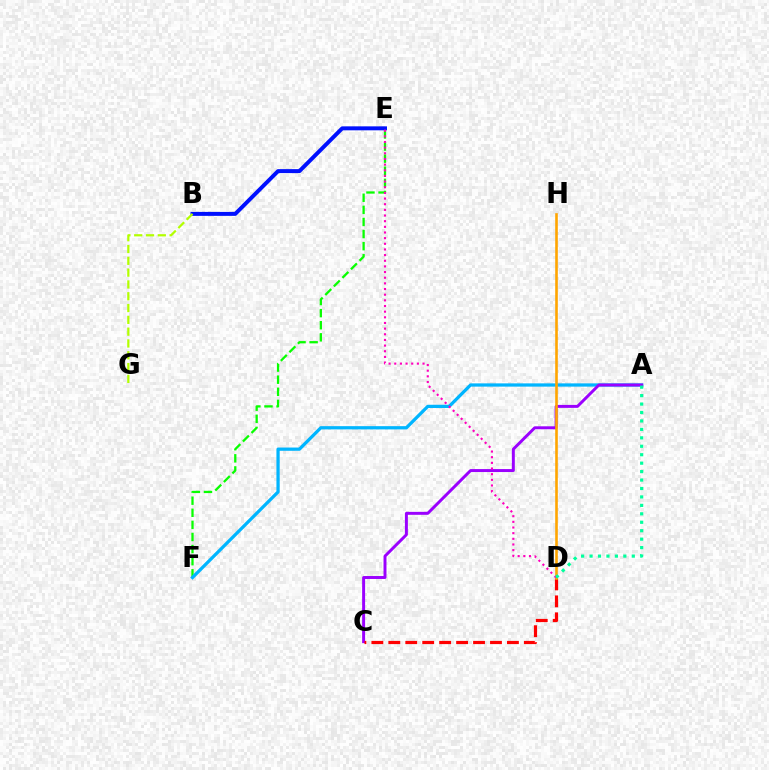{('E', 'F'): [{'color': '#08ff00', 'line_style': 'dashed', 'thickness': 1.64}], ('A', 'F'): [{'color': '#00b5ff', 'line_style': 'solid', 'thickness': 2.34}], ('A', 'C'): [{'color': '#9b00ff', 'line_style': 'solid', 'thickness': 2.13}], ('C', 'D'): [{'color': '#ff0000', 'line_style': 'dashed', 'thickness': 2.3}], ('B', 'E'): [{'color': '#0010ff', 'line_style': 'solid', 'thickness': 2.85}], ('D', 'H'): [{'color': '#ffa500', 'line_style': 'solid', 'thickness': 1.88}], ('D', 'E'): [{'color': '#ff00bd', 'line_style': 'dotted', 'thickness': 1.54}], ('A', 'D'): [{'color': '#00ff9d', 'line_style': 'dotted', 'thickness': 2.29}], ('B', 'G'): [{'color': '#b3ff00', 'line_style': 'dashed', 'thickness': 1.6}]}